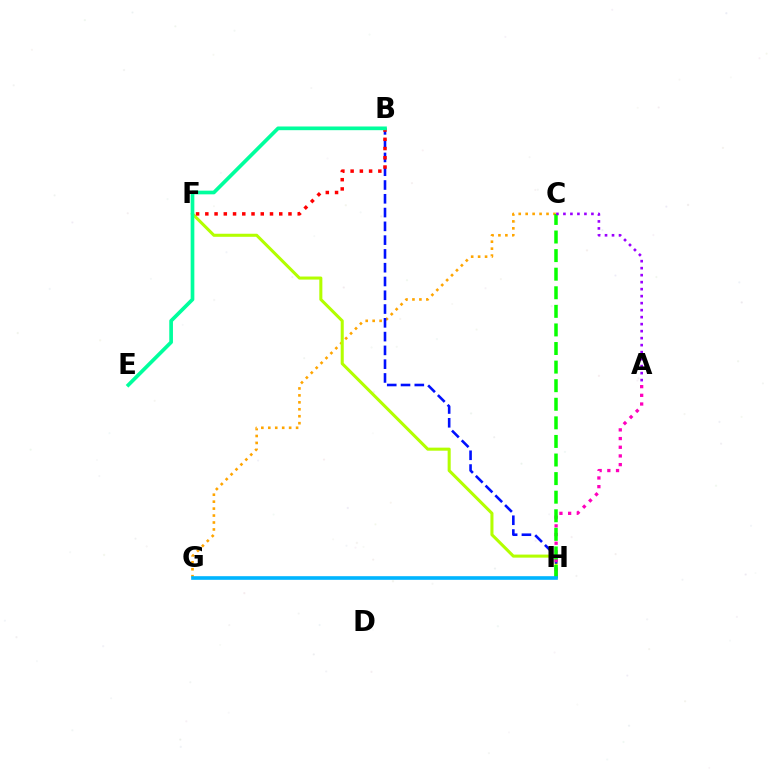{('C', 'G'): [{'color': '#ffa500', 'line_style': 'dotted', 'thickness': 1.89}], ('F', 'H'): [{'color': '#b3ff00', 'line_style': 'solid', 'thickness': 2.2}], ('B', 'H'): [{'color': '#0010ff', 'line_style': 'dashed', 'thickness': 1.87}], ('A', 'H'): [{'color': '#ff00bd', 'line_style': 'dotted', 'thickness': 2.36}], ('B', 'F'): [{'color': '#ff0000', 'line_style': 'dotted', 'thickness': 2.51}], ('C', 'H'): [{'color': '#08ff00', 'line_style': 'dashed', 'thickness': 2.52}], ('G', 'H'): [{'color': '#00b5ff', 'line_style': 'solid', 'thickness': 2.62}], ('A', 'C'): [{'color': '#9b00ff', 'line_style': 'dotted', 'thickness': 1.9}], ('B', 'E'): [{'color': '#00ff9d', 'line_style': 'solid', 'thickness': 2.66}]}